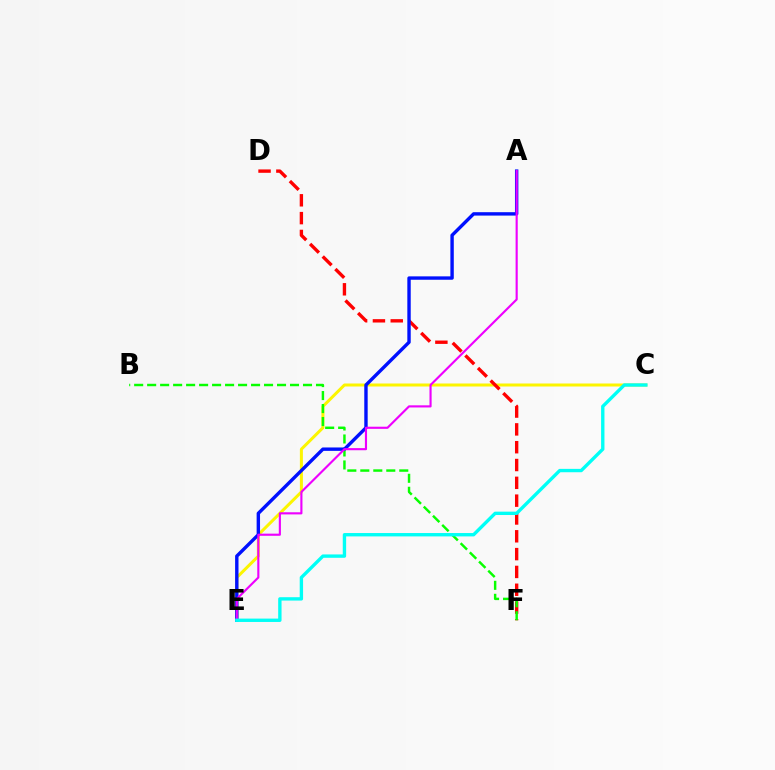{('C', 'E'): [{'color': '#fcf500', 'line_style': 'solid', 'thickness': 2.16}, {'color': '#00fff6', 'line_style': 'solid', 'thickness': 2.42}], ('D', 'F'): [{'color': '#ff0000', 'line_style': 'dashed', 'thickness': 2.42}], ('B', 'F'): [{'color': '#08ff00', 'line_style': 'dashed', 'thickness': 1.76}], ('A', 'E'): [{'color': '#0010ff', 'line_style': 'solid', 'thickness': 2.44}, {'color': '#ee00ff', 'line_style': 'solid', 'thickness': 1.54}]}